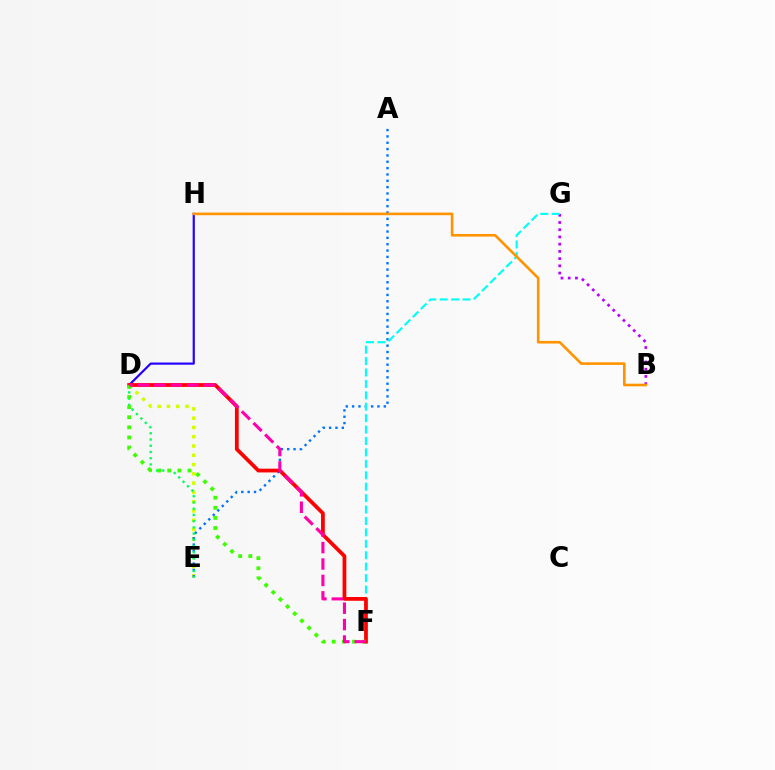{('D', 'E'): [{'color': '#d1ff00', 'line_style': 'dotted', 'thickness': 2.52}, {'color': '#00ff5c', 'line_style': 'dotted', 'thickness': 1.69}], ('A', 'E'): [{'color': '#0074ff', 'line_style': 'dotted', 'thickness': 1.72}], ('D', 'H'): [{'color': '#2500ff', 'line_style': 'solid', 'thickness': 1.57}], ('B', 'G'): [{'color': '#b900ff', 'line_style': 'dotted', 'thickness': 1.96}], ('F', 'G'): [{'color': '#00fff6', 'line_style': 'dashed', 'thickness': 1.55}], ('D', 'F'): [{'color': '#ff0000', 'line_style': 'solid', 'thickness': 2.7}, {'color': '#3dff00', 'line_style': 'dotted', 'thickness': 2.74}, {'color': '#ff00ac', 'line_style': 'dashed', 'thickness': 2.23}], ('B', 'H'): [{'color': '#ff9400', 'line_style': 'solid', 'thickness': 1.89}]}